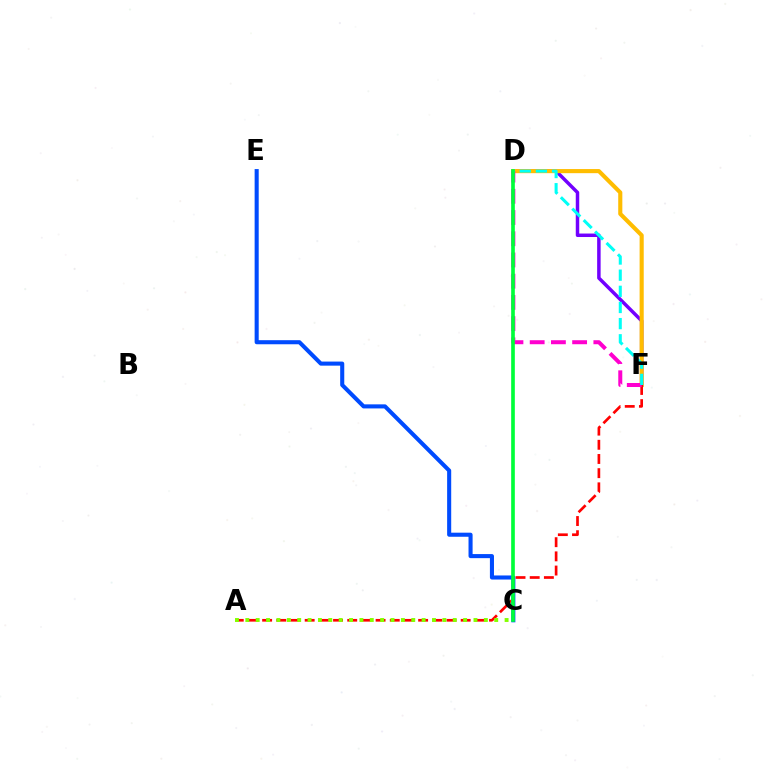{('D', 'F'): [{'color': '#7200ff', 'line_style': 'solid', 'thickness': 2.51}, {'color': '#ffbd00', 'line_style': 'solid', 'thickness': 2.96}, {'color': '#ff00cf', 'line_style': 'dashed', 'thickness': 2.88}, {'color': '#00fff6', 'line_style': 'dashed', 'thickness': 2.19}], ('A', 'F'): [{'color': '#ff0000', 'line_style': 'dashed', 'thickness': 1.93}], ('A', 'C'): [{'color': '#84ff00', 'line_style': 'dotted', 'thickness': 2.82}], ('C', 'E'): [{'color': '#004bff', 'line_style': 'solid', 'thickness': 2.93}], ('C', 'D'): [{'color': '#00ff39', 'line_style': 'solid', 'thickness': 2.63}]}